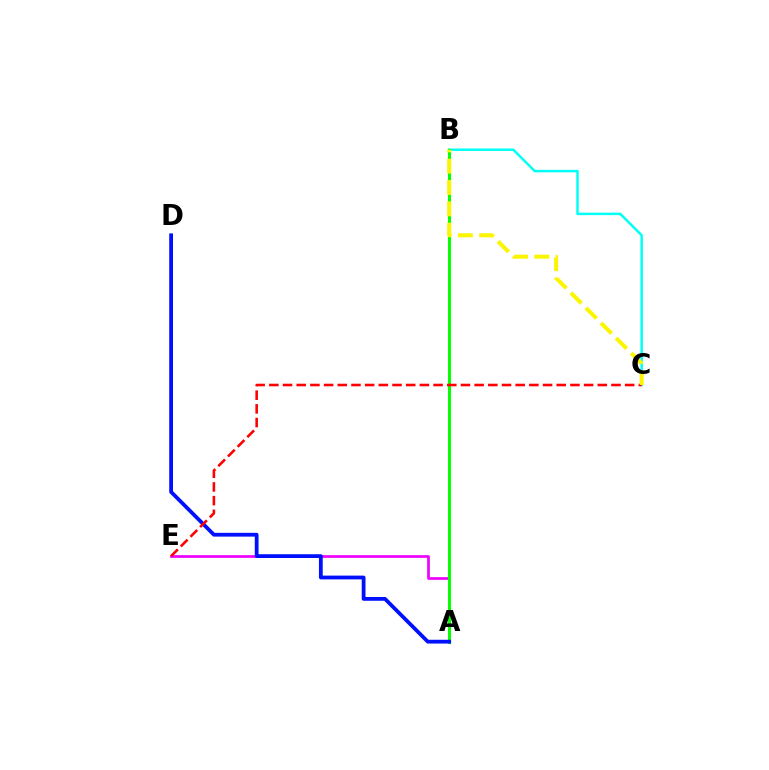{('B', 'C'): [{'color': '#00fff6', 'line_style': 'solid', 'thickness': 1.78}, {'color': '#fcf500', 'line_style': 'dashed', 'thickness': 2.9}], ('A', 'E'): [{'color': '#ee00ff', 'line_style': 'solid', 'thickness': 1.94}], ('A', 'B'): [{'color': '#08ff00', 'line_style': 'solid', 'thickness': 2.2}], ('A', 'D'): [{'color': '#0010ff', 'line_style': 'solid', 'thickness': 2.72}], ('C', 'E'): [{'color': '#ff0000', 'line_style': 'dashed', 'thickness': 1.86}]}